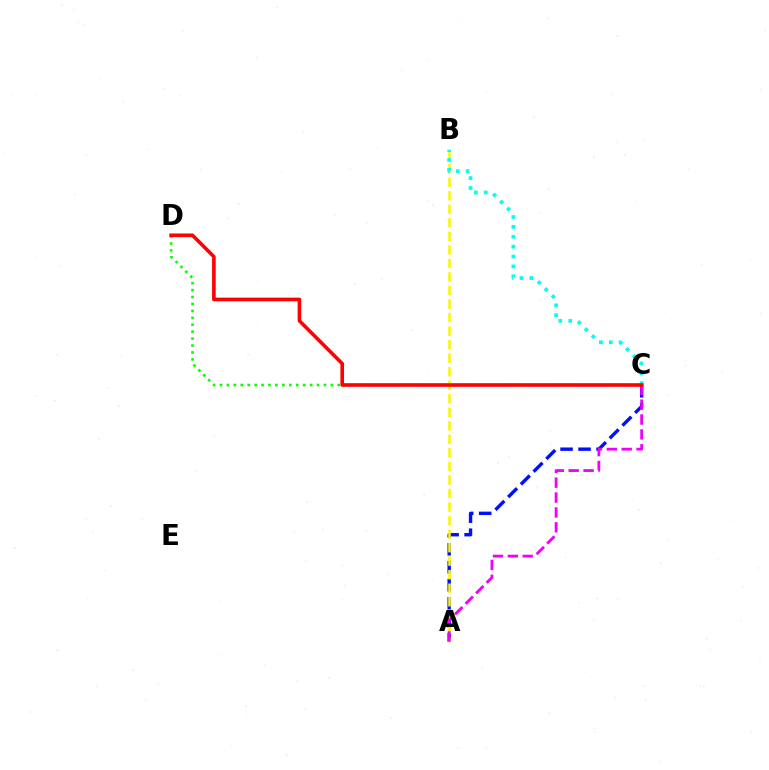{('C', 'D'): [{'color': '#08ff00', 'line_style': 'dotted', 'thickness': 1.88}, {'color': '#ff0000', 'line_style': 'solid', 'thickness': 2.59}], ('A', 'C'): [{'color': '#0010ff', 'line_style': 'dashed', 'thickness': 2.44}, {'color': '#ee00ff', 'line_style': 'dashed', 'thickness': 2.02}], ('A', 'B'): [{'color': '#fcf500', 'line_style': 'dashed', 'thickness': 1.84}], ('B', 'C'): [{'color': '#00fff6', 'line_style': 'dotted', 'thickness': 2.68}]}